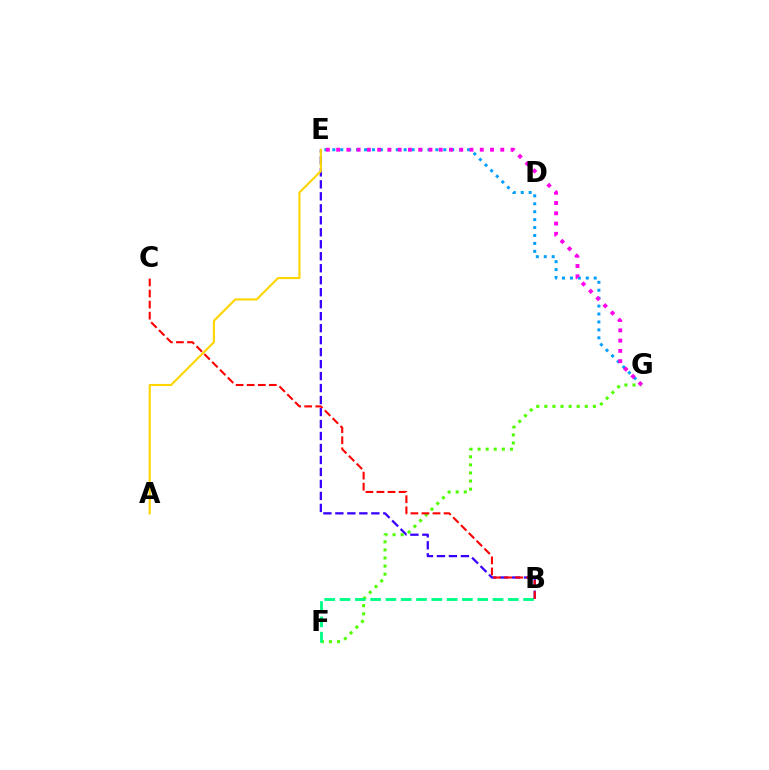{('B', 'E'): [{'color': '#3700ff', 'line_style': 'dashed', 'thickness': 1.63}], ('E', 'G'): [{'color': '#009eff', 'line_style': 'dotted', 'thickness': 2.15}, {'color': '#ff00ed', 'line_style': 'dotted', 'thickness': 2.79}], ('F', 'G'): [{'color': '#4fff00', 'line_style': 'dotted', 'thickness': 2.2}], ('A', 'E'): [{'color': '#ffd500', 'line_style': 'solid', 'thickness': 1.52}], ('B', 'F'): [{'color': '#00ff86', 'line_style': 'dashed', 'thickness': 2.08}], ('B', 'C'): [{'color': '#ff0000', 'line_style': 'dashed', 'thickness': 1.5}]}